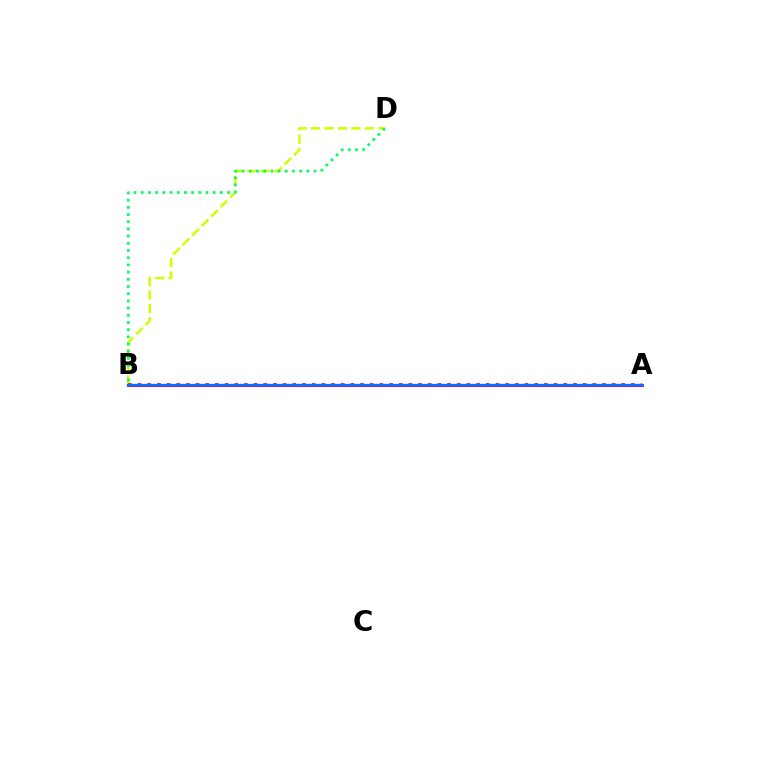{('B', 'D'): [{'color': '#d1ff00', 'line_style': 'dashed', 'thickness': 1.83}, {'color': '#00ff5c', 'line_style': 'dotted', 'thickness': 1.95}], ('A', 'B'): [{'color': '#b900ff', 'line_style': 'solid', 'thickness': 2.07}, {'color': '#ff0000', 'line_style': 'dotted', 'thickness': 2.63}, {'color': '#0074ff', 'line_style': 'solid', 'thickness': 1.69}]}